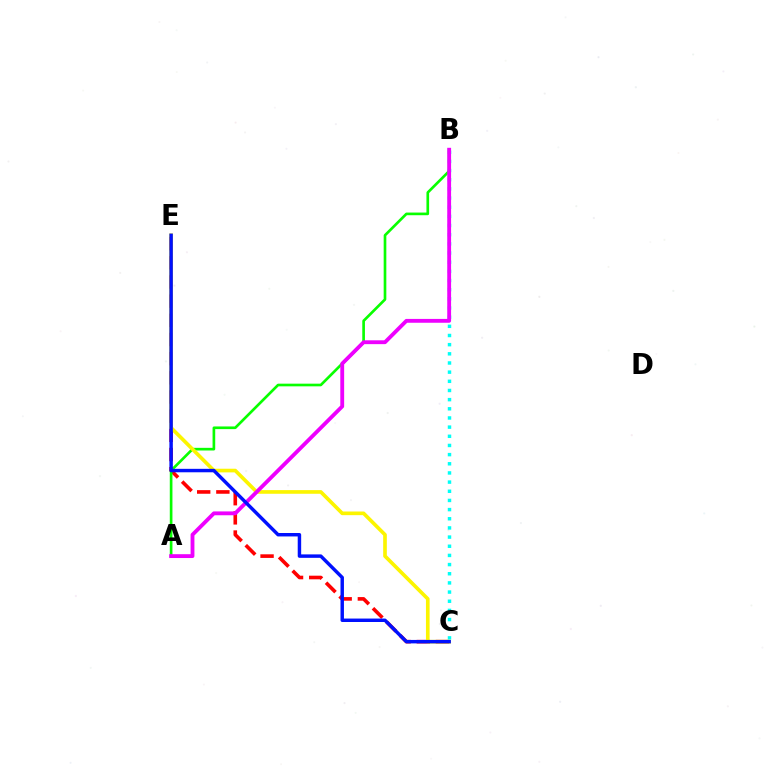{('C', 'E'): [{'color': '#ff0000', 'line_style': 'dashed', 'thickness': 2.6}, {'color': '#fcf500', 'line_style': 'solid', 'thickness': 2.63}, {'color': '#0010ff', 'line_style': 'solid', 'thickness': 2.48}], ('B', 'C'): [{'color': '#00fff6', 'line_style': 'dotted', 'thickness': 2.49}], ('A', 'B'): [{'color': '#08ff00', 'line_style': 'solid', 'thickness': 1.92}, {'color': '#ee00ff', 'line_style': 'solid', 'thickness': 2.77}]}